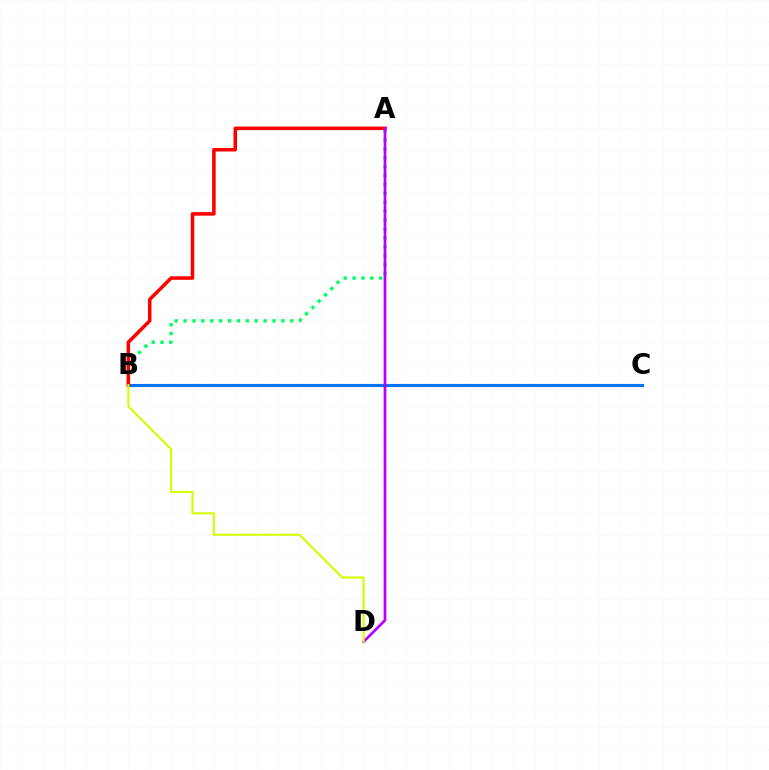{('B', 'C'): [{'color': '#0074ff', 'line_style': 'solid', 'thickness': 2.25}], ('A', 'B'): [{'color': '#00ff5c', 'line_style': 'dotted', 'thickness': 2.42}, {'color': '#ff0000', 'line_style': 'solid', 'thickness': 2.54}], ('A', 'D'): [{'color': '#b900ff', 'line_style': 'solid', 'thickness': 1.97}], ('B', 'D'): [{'color': '#d1ff00', 'line_style': 'solid', 'thickness': 1.51}]}